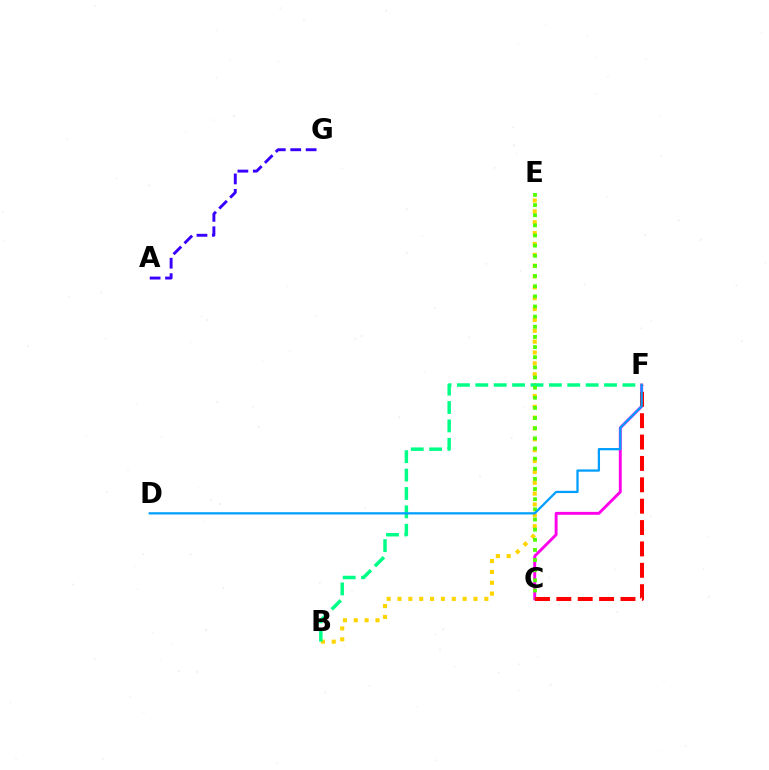{('C', 'F'): [{'color': '#ff00ed', 'line_style': 'solid', 'thickness': 2.09}, {'color': '#ff0000', 'line_style': 'dashed', 'thickness': 2.9}], ('B', 'E'): [{'color': '#ffd500', 'line_style': 'dotted', 'thickness': 2.95}], ('B', 'F'): [{'color': '#00ff86', 'line_style': 'dashed', 'thickness': 2.5}], ('A', 'G'): [{'color': '#3700ff', 'line_style': 'dashed', 'thickness': 2.1}], ('C', 'E'): [{'color': '#4fff00', 'line_style': 'dotted', 'thickness': 2.76}], ('D', 'F'): [{'color': '#009eff', 'line_style': 'solid', 'thickness': 1.62}]}